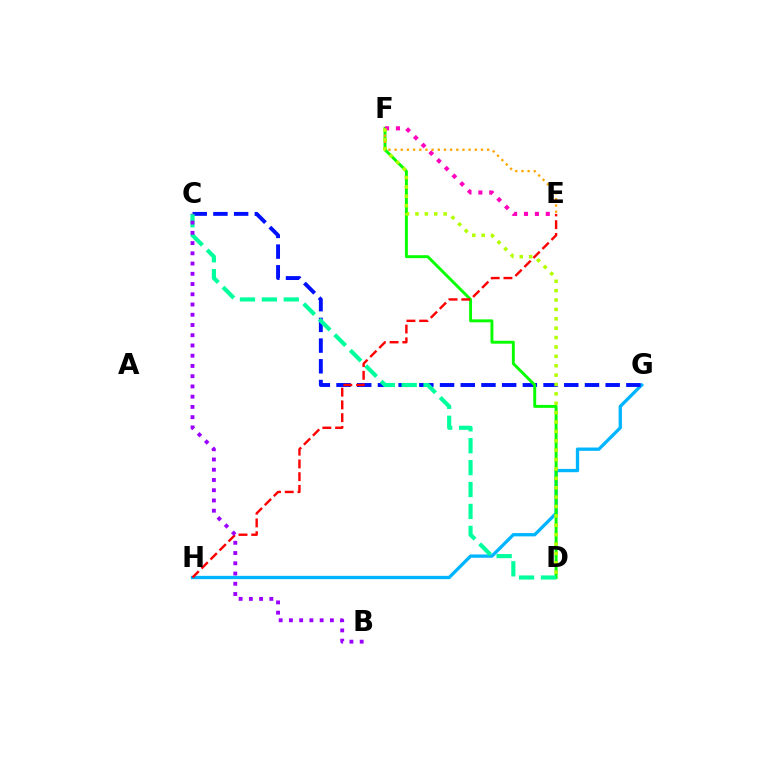{('G', 'H'): [{'color': '#00b5ff', 'line_style': 'solid', 'thickness': 2.37}], ('C', 'G'): [{'color': '#0010ff', 'line_style': 'dashed', 'thickness': 2.81}], ('D', 'F'): [{'color': '#08ff00', 'line_style': 'solid', 'thickness': 2.11}, {'color': '#b3ff00', 'line_style': 'dotted', 'thickness': 2.55}], ('E', 'F'): [{'color': '#ffa500', 'line_style': 'dotted', 'thickness': 1.68}, {'color': '#ff00bd', 'line_style': 'dotted', 'thickness': 2.96}], ('C', 'D'): [{'color': '#00ff9d', 'line_style': 'dashed', 'thickness': 2.98}], ('E', 'H'): [{'color': '#ff0000', 'line_style': 'dashed', 'thickness': 1.73}], ('B', 'C'): [{'color': '#9b00ff', 'line_style': 'dotted', 'thickness': 2.78}]}